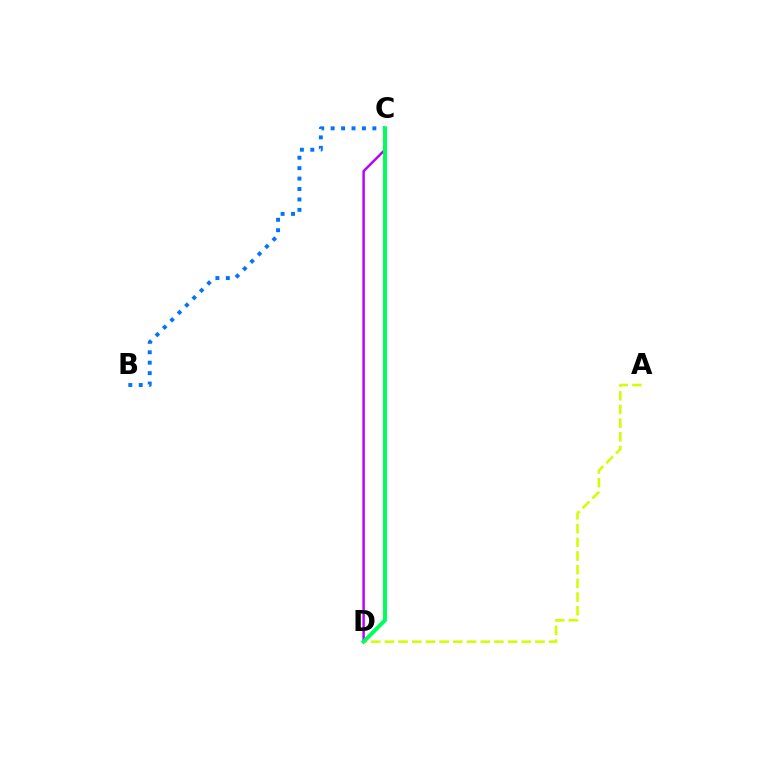{('A', 'D'): [{'color': '#d1ff00', 'line_style': 'dashed', 'thickness': 1.86}], ('C', 'D'): [{'color': '#ff0000', 'line_style': 'solid', 'thickness': 1.72}, {'color': '#b900ff', 'line_style': 'solid', 'thickness': 1.76}, {'color': '#00ff5c', 'line_style': 'solid', 'thickness': 2.86}], ('B', 'C'): [{'color': '#0074ff', 'line_style': 'dotted', 'thickness': 2.83}]}